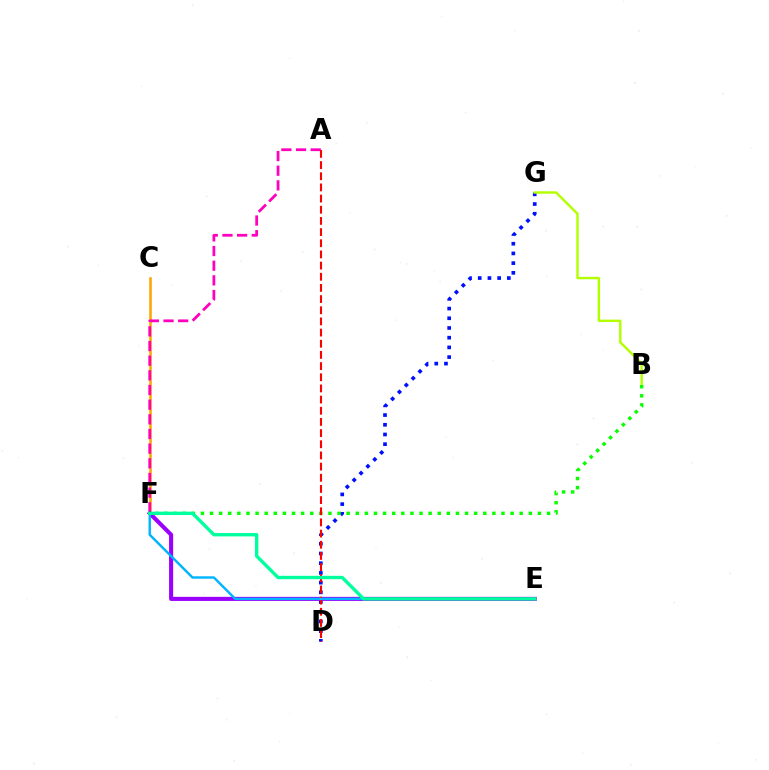{('C', 'F'): [{'color': '#ffa500', 'line_style': 'solid', 'thickness': 1.85}], ('D', 'G'): [{'color': '#0010ff', 'line_style': 'dotted', 'thickness': 2.64}], ('B', 'G'): [{'color': '#b3ff00', 'line_style': 'solid', 'thickness': 1.75}], ('B', 'F'): [{'color': '#08ff00', 'line_style': 'dotted', 'thickness': 2.47}], ('A', 'F'): [{'color': '#ff00bd', 'line_style': 'dashed', 'thickness': 1.99}], ('E', 'F'): [{'color': '#9b00ff', 'line_style': 'solid', 'thickness': 2.94}, {'color': '#00b5ff', 'line_style': 'solid', 'thickness': 1.75}, {'color': '#00ff9d', 'line_style': 'solid', 'thickness': 2.42}], ('A', 'D'): [{'color': '#ff0000', 'line_style': 'dashed', 'thickness': 1.52}]}